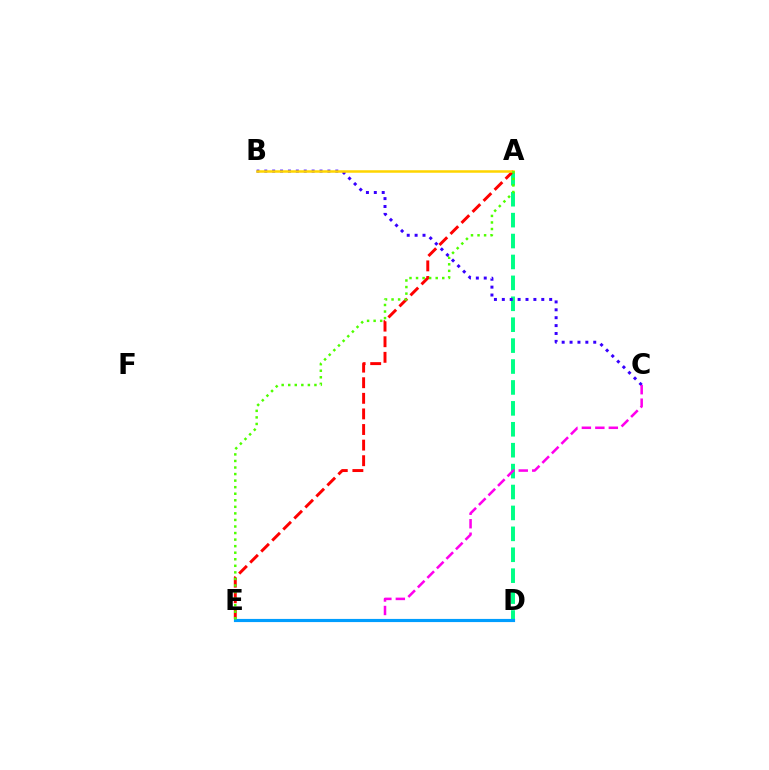{('A', 'D'): [{'color': '#00ff86', 'line_style': 'dashed', 'thickness': 2.84}], ('B', 'C'): [{'color': '#3700ff', 'line_style': 'dotted', 'thickness': 2.14}], ('C', 'E'): [{'color': '#ff00ed', 'line_style': 'dashed', 'thickness': 1.83}], ('D', 'E'): [{'color': '#009eff', 'line_style': 'solid', 'thickness': 2.27}], ('A', 'E'): [{'color': '#ff0000', 'line_style': 'dashed', 'thickness': 2.12}, {'color': '#4fff00', 'line_style': 'dotted', 'thickness': 1.78}], ('A', 'B'): [{'color': '#ffd500', 'line_style': 'solid', 'thickness': 1.81}]}